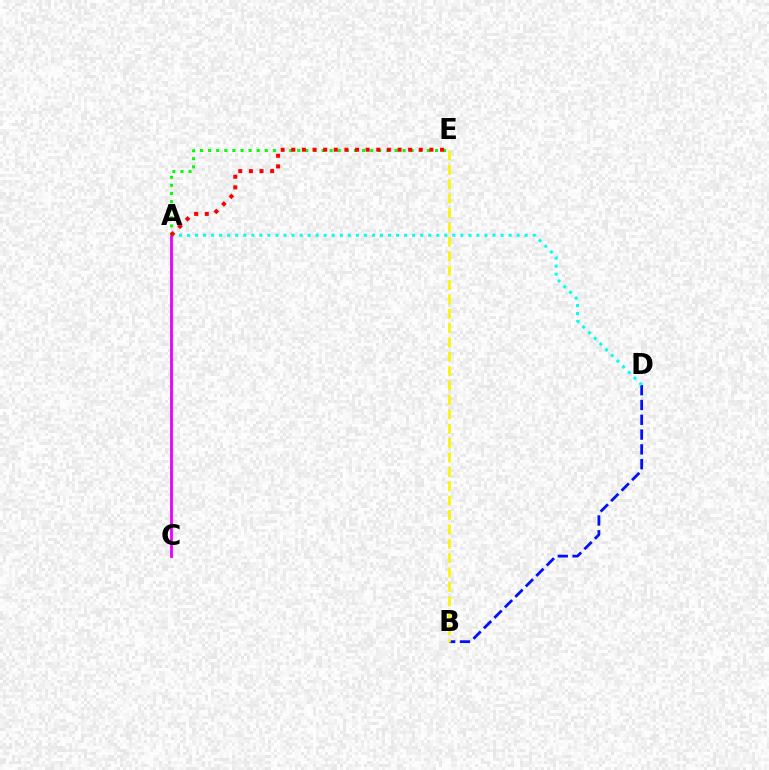{('B', 'D'): [{'color': '#0010ff', 'line_style': 'dashed', 'thickness': 2.01}], ('B', 'E'): [{'color': '#fcf500', 'line_style': 'dashed', 'thickness': 1.95}], ('A', 'D'): [{'color': '#00fff6', 'line_style': 'dotted', 'thickness': 2.18}], ('A', 'C'): [{'color': '#ee00ff', 'line_style': 'solid', 'thickness': 2.04}], ('A', 'E'): [{'color': '#08ff00', 'line_style': 'dotted', 'thickness': 2.2}, {'color': '#ff0000', 'line_style': 'dotted', 'thickness': 2.89}]}